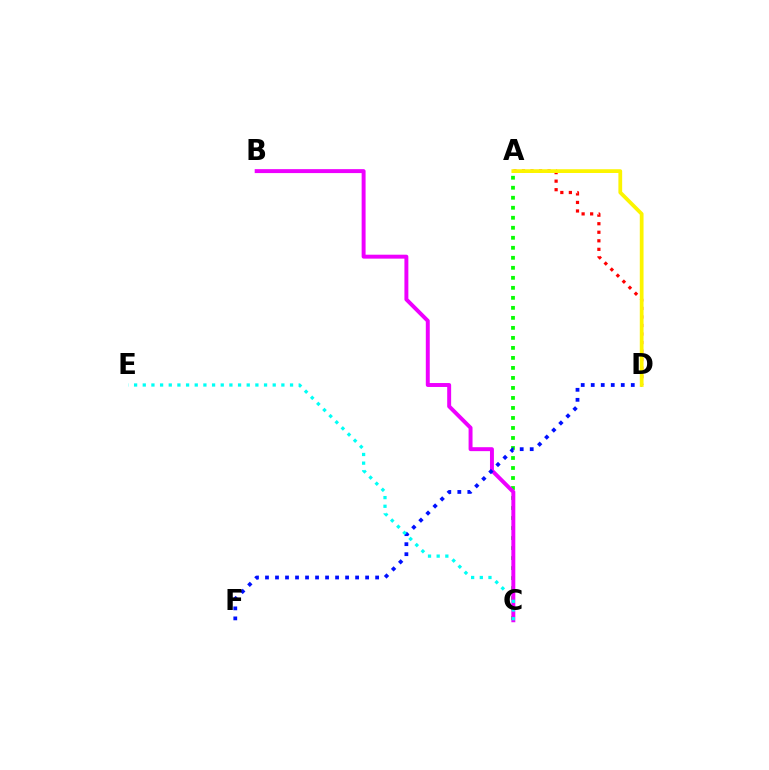{('A', 'D'): [{'color': '#ff0000', 'line_style': 'dotted', 'thickness': 2.32}, {'color': '#fcf500', 'line_style': 'solid', 'thickness': 2.7}], ('A', 'C'): [{'color': '#08ff00', 'line_style': 'dotted', 'thickness': 2.72}], ('B', 'C'): [{'color': '#ee00ff', 'line_style': 'solid', 'thickness': 2.84}], ('D', 'F'): [{'color': '#0010ff', 'line_style': 'dotted', 'thickness': 2.72}], ('C', 'E'): [{'color': '#00fff6', 'line_style': 'dotted', 'thickness': 2.35}]}